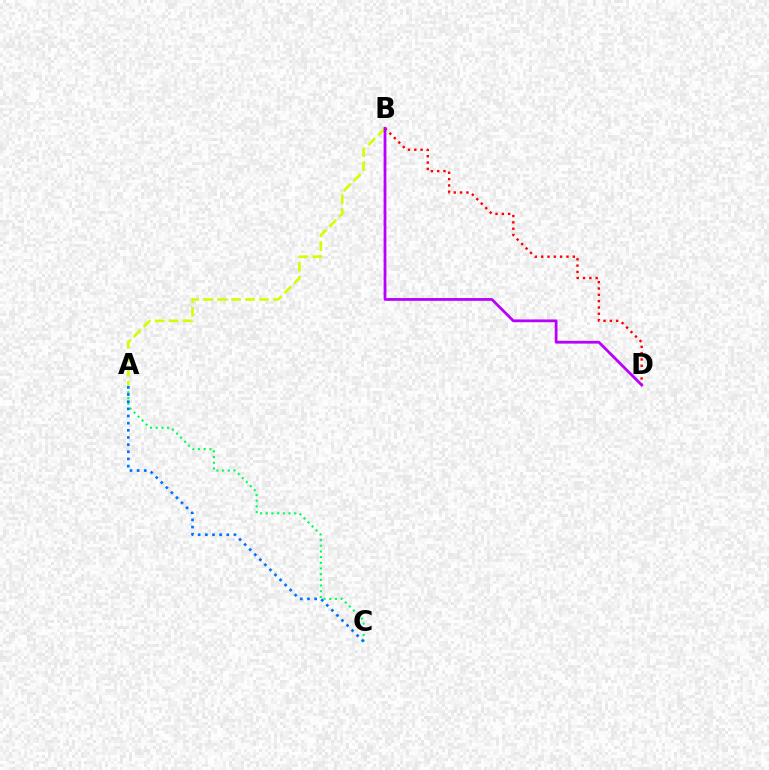{('A', 'B'): [{'color': '#d1ff00', 'line_style': 'dashed', 'thickness': 1.9}], ('B', 'D'): [{'color': '#ff0000', 'line_style': 'dotted', 'thickness': 1.72}, {'color': '#b900ff', 'line_style': 'solid', 'thickness': 2.0}], ('A', 'C'): [{'color': '#00ff5c', 'line_style': 'dotted', 'thickness': 1.54}, {'color': '#0074ff', 'line_style': 'dotted', 'thickness': 1.94}]}